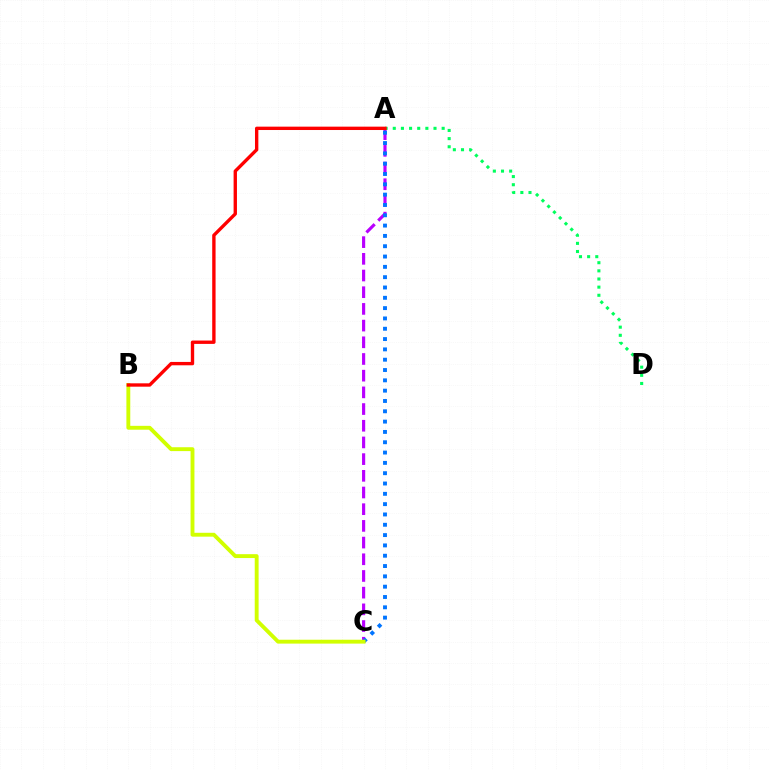{('A', 'C'): [{'color': '#b900ff', 'line_style': 'dashed', 'thickness': 2.27}, {'color': '#0074ff', 'line_style': 'dotted', 'thickness': 2.8}], ('A', 'D'): [{'color': '#00ff5c', 'line_style': 'dotted', 'thickness': 2.21}], ('B', 'C'): [{'color': '#d1ff00', 'line_style': 'solid', 'thickness': 2.79}], ('A', 'B'): [{'color': '#ff0000', 'line_style': 'solid', 'thickness': 2.42}]}